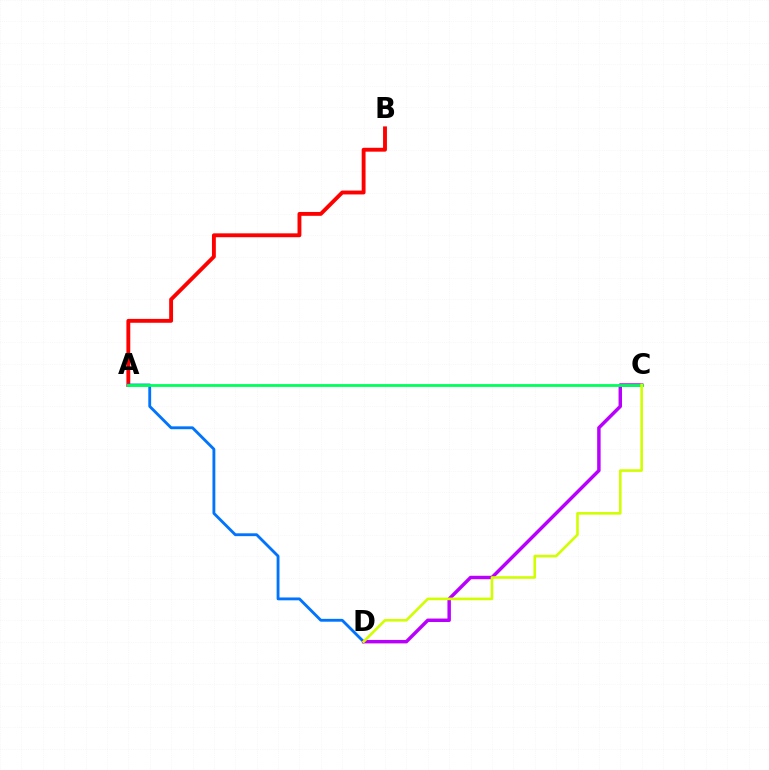{('A', 'B'): [{'color': '#ff0000', 'line_style': 'solid', 'thickness': 2.79}], ('A', 'D'): [{'color': '#0074ff', 'line_style': 'solid', 'thickness': 2.05}], ('C', 'D'): [{'color': '#b900ff', 'line_style': 'solid', 'thickness': 2.48}, {'color': '#d1ff00', 'line_style': 'solid', 'thickness': 1.88}], ('A', 'C'): [{'color': '#00ff5c', 'line_style': 'solid', 'thickness': 2.02}]}